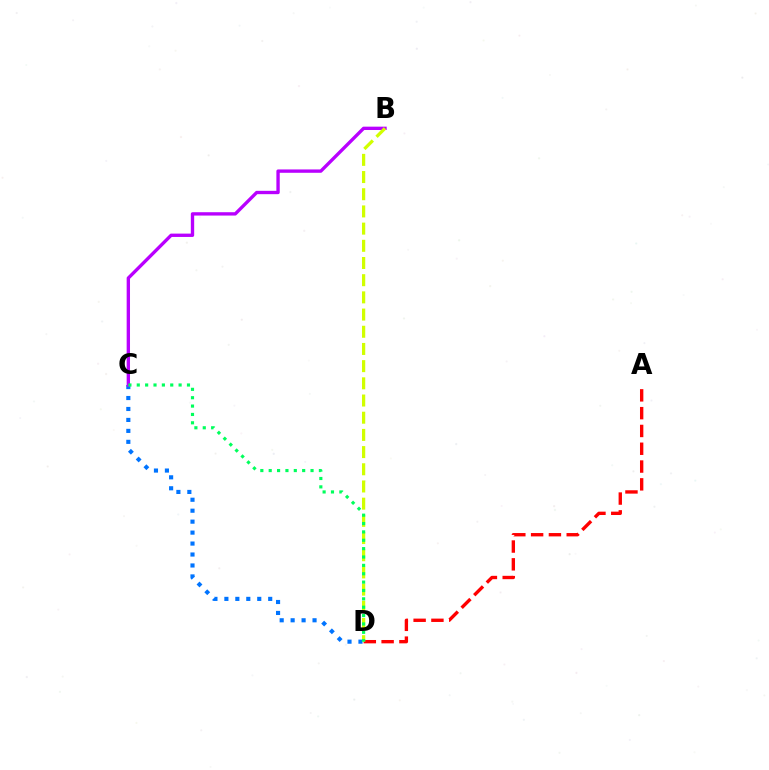{('C', 'D'): [{'color': '#0074ff', 'line_style': 'dotted', 'thickness': 2.98}, {'color': '#00ff5c', 'line_style': 'dotted', 'thickness': 2.27}], ('B', 'C'): [{'color': '#b900ff', 'line_style': 'solid', 'thickness': 2.41}], ('A', 'D'): [{'color': '#ff0000', 'line_style': 'dashed', 'thickness': 2.42}], ('B', 'D'): [{'color': '#d1ff00', 'line_style': 'dashed', 'thickness': 2.34}]}